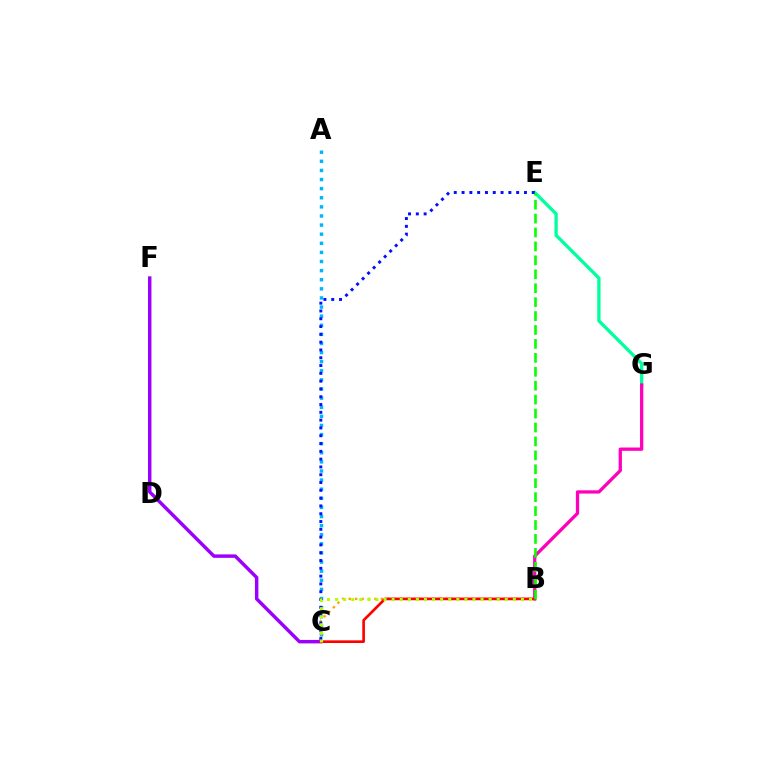{('C', 'F'): [{'color': '#9b00ff', 'line_style': 'solid', 'thickness': 2.48}], ('E', 'G'): [{'color': '#00ff9d', 'line_style': 'solid', 'thickness': 2.38}], ('A', 'C'): [{'color': '#00b5ff', 'line_style': 'dotted', 'thickness': 2.47}], ('B', 'C'): [{'color': '#ffa500', 'line_style': 'dotted', 'thickness': 1.75}, {'color': '#ff0000', 'line_style': 'solid', 'thickness': 1.91}, {'color': '#b3ff00', 'line_style': 'dotted', 'thickness': 2.2}], ('B', 'G'): [{'color': '#ff00bd', 'line_style': 'solid', 'thickness': 2.36}], ('C', 'E'): [{'color': '#0010ff', 'line_style': 'dotted', 'thickness': 2.12}], ('B', 'E'): [{'color': '#08ff00', 'line_style': 'dashed', 'thickness': 1.89}]}